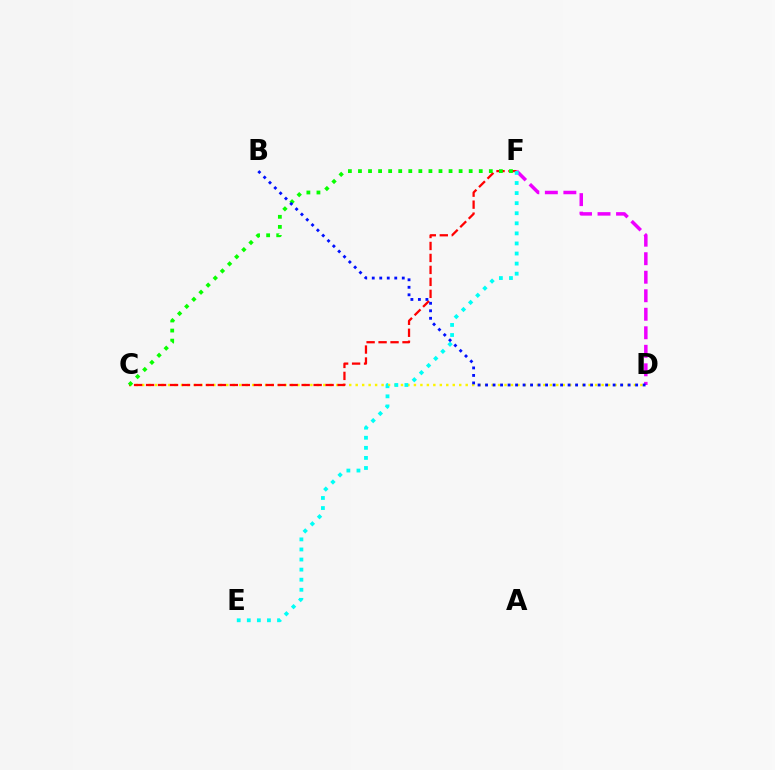{('C', 'D'): [{'color': '#fcf500', 'line_style': 'dotted', 'thickness': 1.76}], ('C', 'F'): [{'color': '#ff0000', 'line_style': 'dashed', 'thickness': 1.63}, {'color': '#08ff00', 'line_style': 'dotted', 'thickness': 2.73}], ('D', 'F'): [{'color': '#ee00ff', 'line_style': 'dashed', 'thickness': 2.52}], ('E', 'F'): [{'color': '#00fff6', 'line_style': 'dotted', 'thickness': 2.74}], ('B', 'D'): [{'color': '#0010ff', 'line_style': 'dotted', 'thickness': 2.04}]}